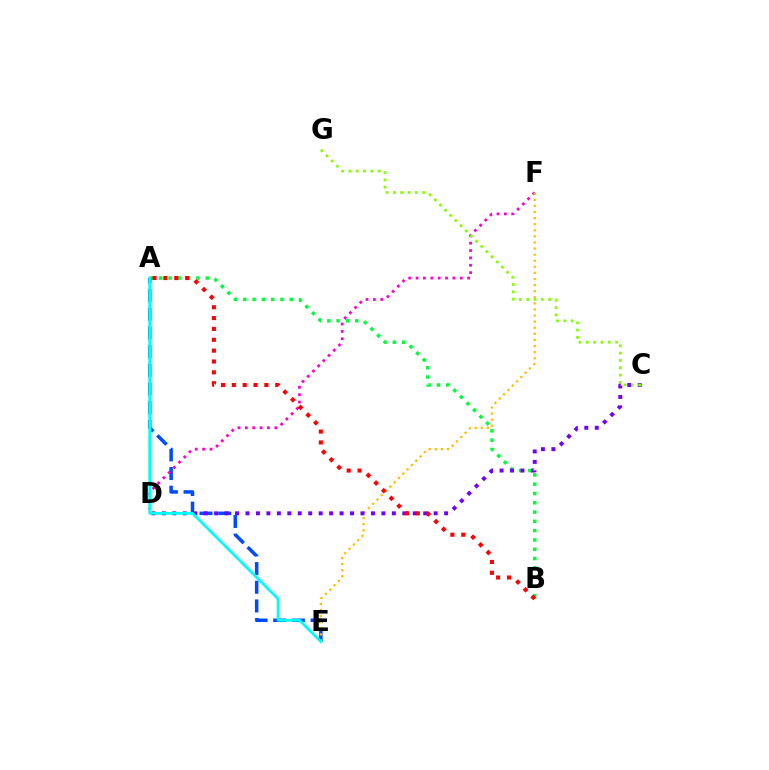{('A', 'B'): [{'color': '#00ff39', 'line_style': 'dotted', 'thickness': 2.52}, {'color': '#ff0000', 'line_style': 'dotted', 'thickness': 2.95}], ('A', 'E'): [{'color': '#004bff', 'line_style': 'dashed', 'thickness': 2.54}, {'color': '#00fff6', 'line_style': 'solid', 'thickness': 2.03}], ('D', 'F'): [{'color': '#ff00cf', 'line_style': 'dotted', 'thickness': 2.0}], ('E', 'F'): [{'color': '#ffbd00', 'line_style': 'dotted', 'thickness': 1.66}], ('C', 'D'): [{'color': '#7200ff', 'line_style': 'dotted', 'thickness': 2.84}], ('C', 'G'): [{'color': '#84ff00', 'line_style': 'dotted', 'thickness': 1.99}]}